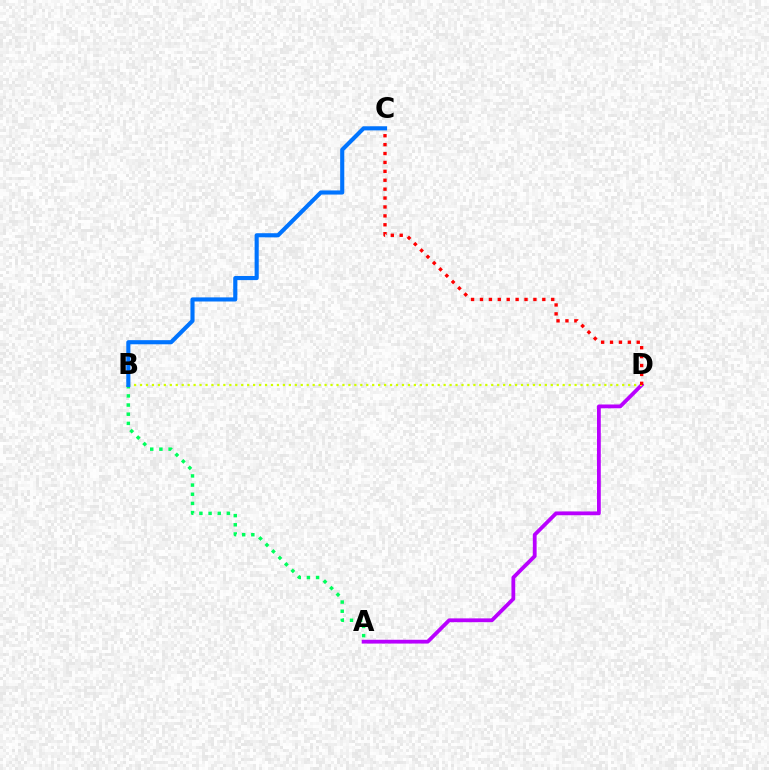{('A', 'D'): [{'color': '#b900ff', 'line_style': 'solid', 'thickness': 2.73}], ('A', 'B'): [{'color': '#00ff5c', 'line_style': 'dotted', 'thickness': 2.49}], ('B', 'D'): [{'color': '#d1ff00', 'line_style': 'dotted', 'thickness': 1.62}], ('C', 'D'): [{'color': '#ff0000', 'line_style': 'dotted', 'thickness': 2.42}], ('B', 'C'): [{'color': '#0074ff', 'line_style': 'solid', 'thickness': 2.96}]}